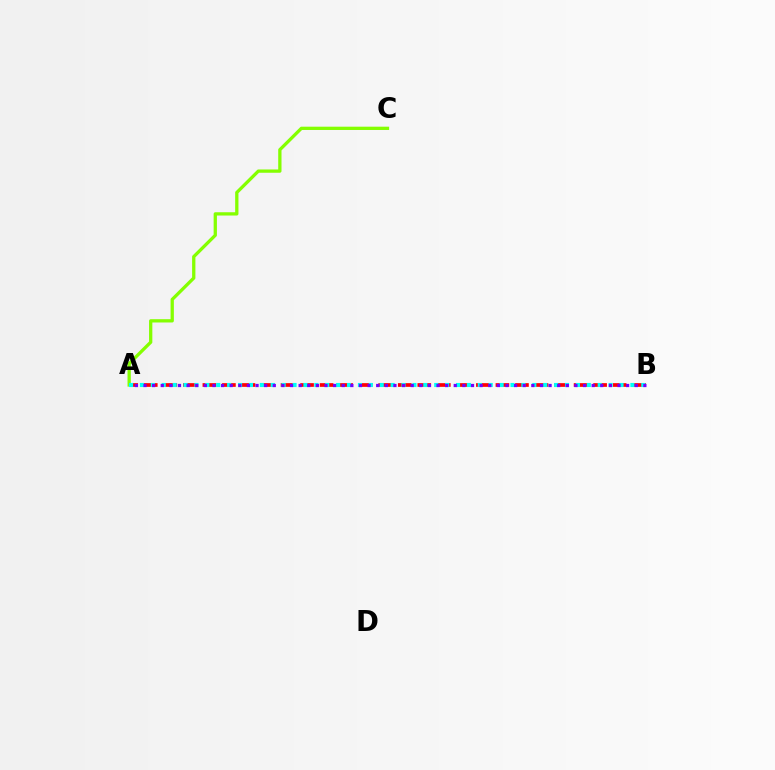{('A', 'B'): [{'color': '#ff0000', 'line_style': 'dashed', 'thickness': 2.65}, {'color': '#00fff6', 'line_style': 'dotted', 'thickness': 2.96}, {'color': '#7200ff', 'line_style': 'dotted', 'thickness': 2.34}], ('A', 'C'): [{'color': '#84ff00', 'line_style': 'solid', 'thickness': 2.37}]}